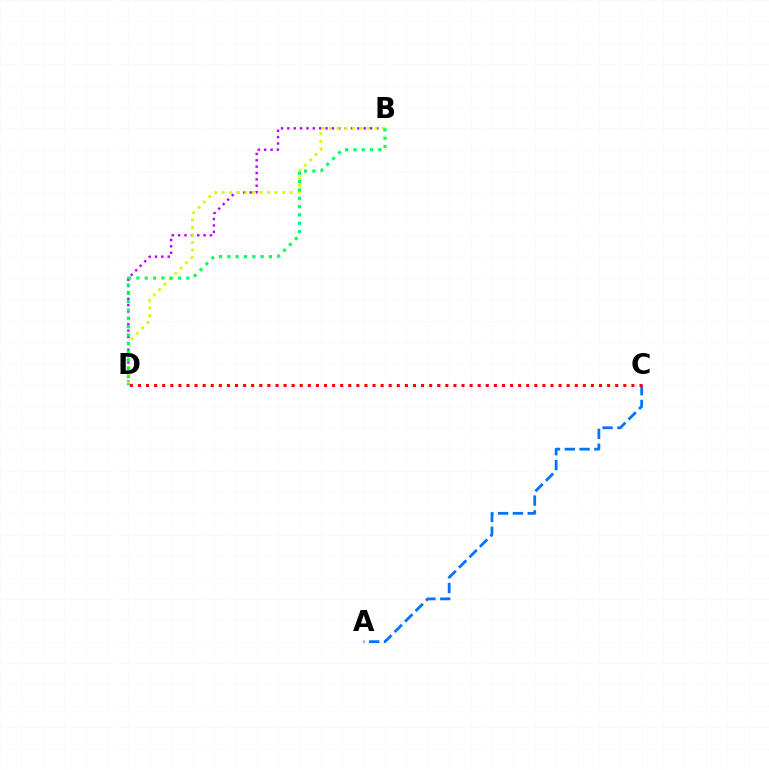{('B', 'D'): [{'color': '#b900ff', 'line_style': 'dotted', 'thickness': 1.73}, {'color': '#d1ff00', 'line_style': 'dotted', 'thickness': 2.06}, {'color': '#00ff5c', 'line_style': 'dotted', 'thickness': 2.26}], ('A', 'C'): [{'color': '#0074ff', 'line_style': 'dashed', 'thickness': 2.01}], ('C', 'D'): [{'color': '#ff0000', 'line_style': 'dotted', 'thickness': 2.2}]}